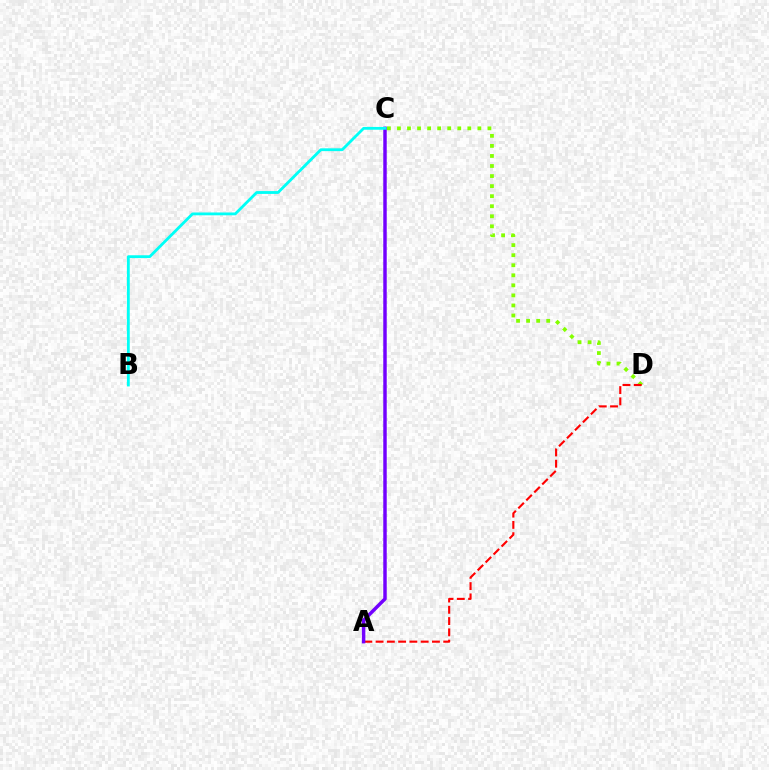{('C', 'D'): [{'color': '#84ff00', 'line_style': 'dotted', 'thickness': 2.73}], ('A', 'D'): [{'color': '#ff0000', 'line_style': 'dashed', 'thickness': 1.53}], ('A', 'C'): [{'color': '#7200ff', 'line_style': 'solid', 'thickness': 2.49}], ('B', 'C'): [{'color': '#00fff6', 'line_style': 'solid', 'thickness': 2.03}]}